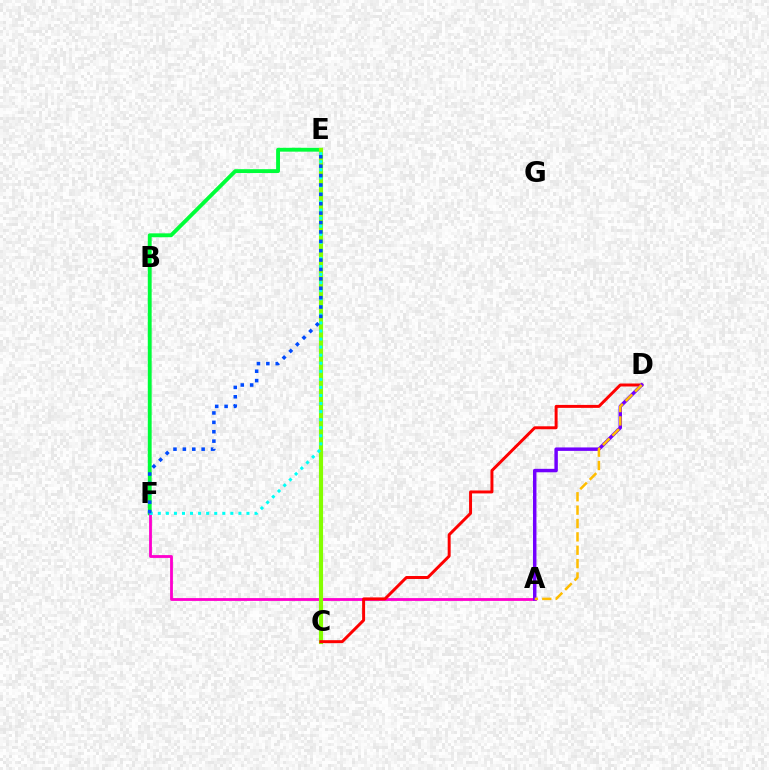{('E', 'F'): [{'color': '#00ff39', 'line_style': 'solid', 'thickness': 2.78}, {'color': '#00fff6', 'line_style': 'dotted', 'thickness': 2.19}, {'color': '#004bff', 'line_style': 'dotted', 'thickness': 2.55}], ('A', 'F'): [{'color': '#ff00cf', 'line_style': 'solid', 'thickness': 2.03}], ('C', 'E'): [{'color': '#84ff00', 'line_style': 'solid', 'thickness': 2.98}], ('C', 'D'): [{'color': '#ff0000', 'line_style': 'solid', 'thickness': 2.13}], ('A', 'D'): [{'color': '#7200ff', 'line_style': 'solid', 'thickness': 2.48}, {'color': '#ffbd00', 'line_style': 'dashed', 'thickness': 1.82}]}